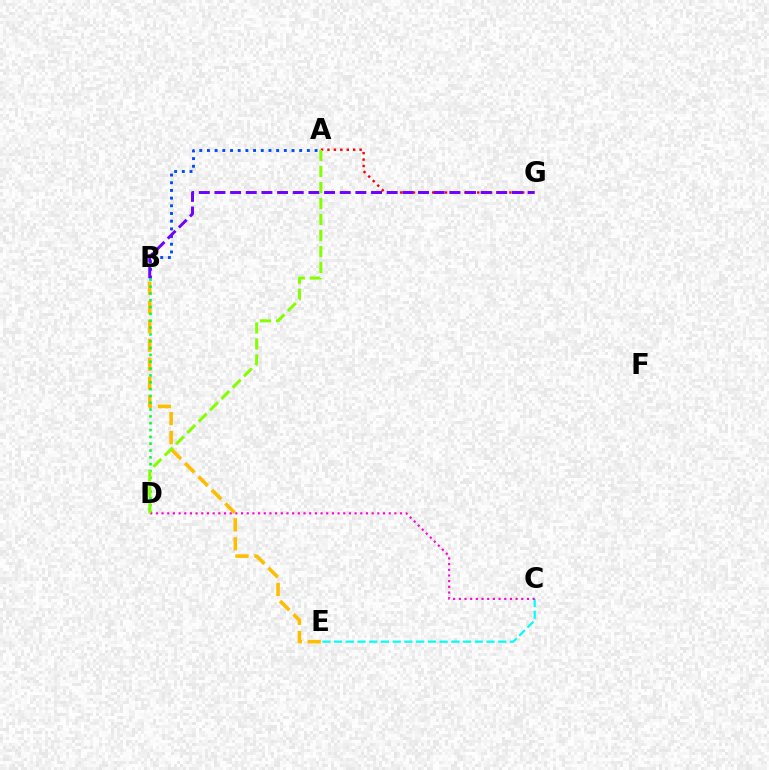{('B', 'E'): [{'color': '#ffbd00', 'line_style': 'dashed', 'thickness': 2.58}], ('C', 'E'): [{'color': '#00fff6', 'line_style': 'dashed', 'thickness': 1.59}], ('B', 'D'): [{'color': '#00ff39', 'line_style': 'dotted', 'thickness': 1.86}], ('C', 'D'): [{'color': '#ff00cf', 'line_style': 'dotted', 'thickness': 1.54}], ('A', 'G'): [{'color': '#ff0000', 'line_style': 'dotted', 'thickness': 1.75}], ('A', 'B'): [{'color': '#004bff', 'line_style': 'dotted', 'thickness': 2.09}], ('B', 'G'): [{'color': '#7200ff', 'line_style': 'dashed', 'thickness': 2.13}], ('A', 'D'): [{'color': '#84ff00', 'line_style': 'dashed', 'thickness': 2.17}]}